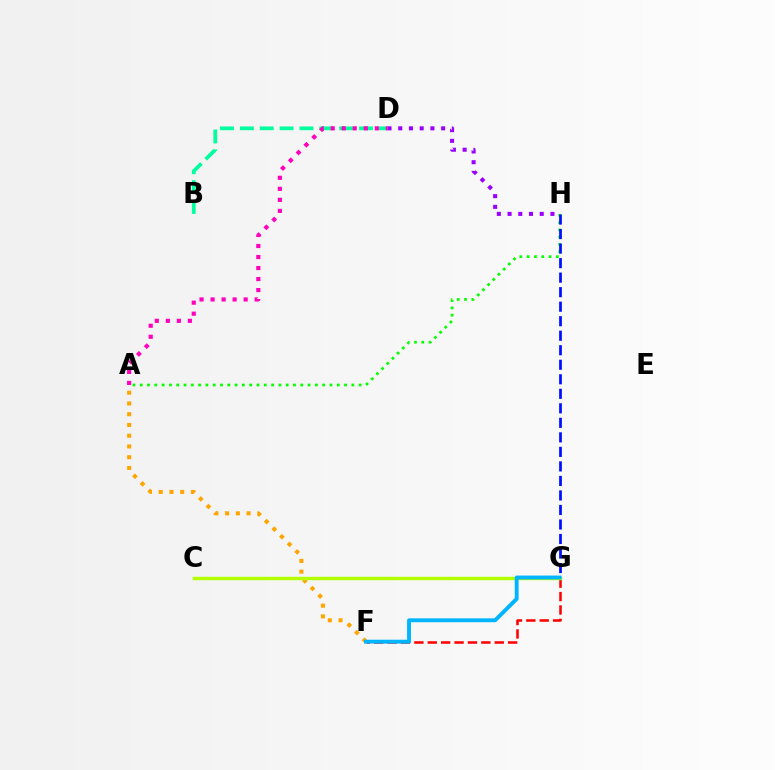{('A', 'H'): [{'color': '#08ff00', 'line_style': 'dotted', 'thickness': 1.98}], ('G', 'H'): [{'color': '#0010ff', 'line_style': 'dashed', 'thickness': 1.97}], ('B', 'D'): [{'color': '#00ff9d', 'line_style': 'dashed', 'thickness': 2.7}], ('F', 'G'): [{'color': '#ff0000', 'line_style': 'dashed', 'thickness': 1.82}, {'color': '#00b5ff', 'line_style': 'solid', 'thickness': 2.8}], ('A', 'F'): [{'color': '#ffa500', 'line_style': 'dotted', 'thickness': 2.92}], ('C', 'G'): [{'color': '#b3ff00', 'line_style': 'solid', 'thickness': 2.48}], ('D', 'H'): [{'color': '#9b00ff', 'line_style': 'dotted', 'thickness': 2.91}], ('A', 'D'): [{'color': '#ff00bd', 'line_style': 'dotted', 'thickness': 2.99}]}